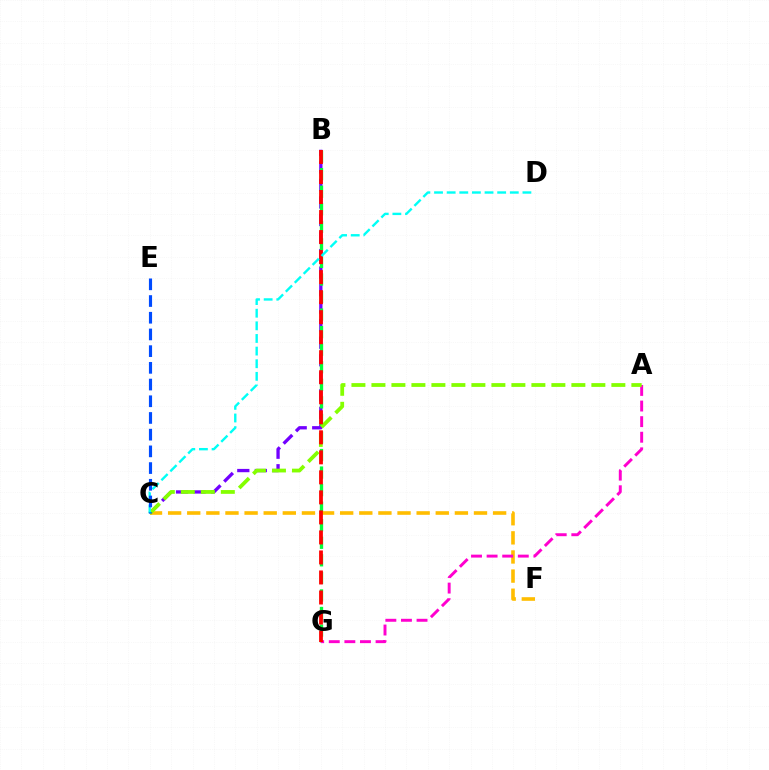{('B', 'C'): [{'color': '#7200ff', 'line_style': 'dashed', 'thickness': 2.38}], ('B', 'G'): [{'color': '#00ff39', 'line_style': 'dashed', 'thickness': 2.38}, {'color': '#ff0000', 'line_style': 'dashed', 'thickness': 2.72}], ('C', 'F'): [{'color': '#ffbd00', 'line_style': 'dashed', 'thickness': 2.6}], ('A', 'G'): [{'color': '#ff00cf', 'line_style': 'dashed', 'thickness': 2.12}], ('A', 'C'): [{'color': '#84ff00', 'line_style': 'dashed', 'thickness': 2.72}], ('C', 'D'): [{'color': '#00fff6', 'line_style': 'dashed', 'thickness': 1.72}], ('C', 'E'): [{'color': '#004bff', 'line_style': 'dashed', 'thickness': 2.27}]}